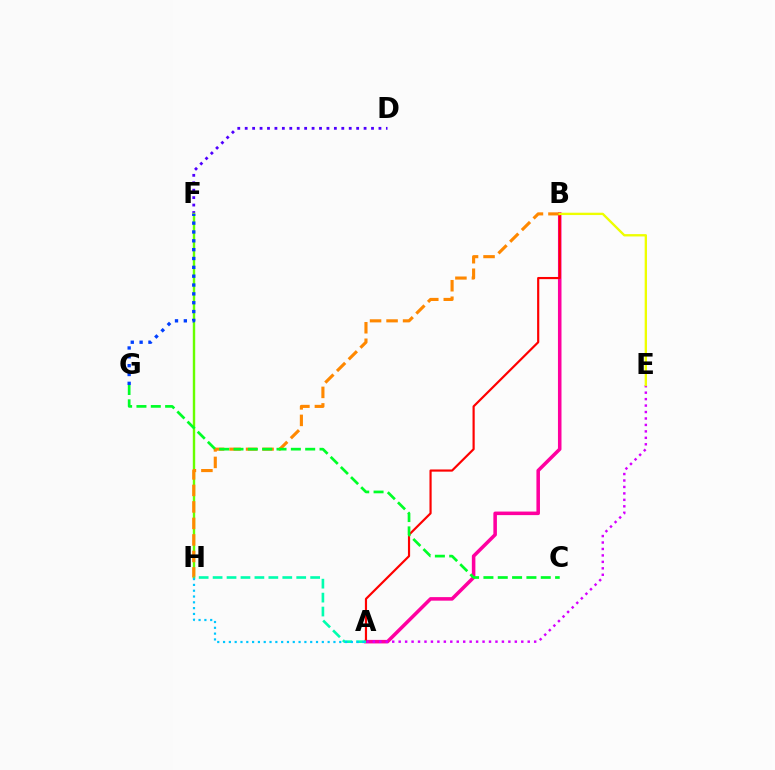{('D', 'F'): [{'color': '#4f00ff', 'line_style': 'dotted', 'thickness': 2.02}], ('F', 'H'): [{'color': '#66ff00', 'line_style': 'solid', 'thickness': 1.73}], ('A', 'B'): [{'color': '#ff00a0', 'line_style': 'solid', 'thickness': 2.55}, {'color': '#ff0000', 'line_style': 'solid', 'thickness': 1.57}], ('A', 'E'): [{'color': '#d600ff', 'line_style': 'dotted', 'thickness': 1.75}], ('B', 'H'): [{'color': '#ff8800', 'line_style': 'dashed', 'thickness': 2.24}], ('F', 'G'): [{'color': '#003fff', 'line_style': 'dotted', 'thickness': 2.4}], ('B', 'E'): [{'color': '#eeff00', 'line_style': 'solid', 'thickness': 1.69}], ('C', 'G'): [{'color': '#00ff27', 'line_style': 'dashed', 'thickness': 1.95}], ('A', 'H'): [{'color': '#00ffaf', 'line_style': 'dashed', 'thickness': 1.89}, {'color': '#00c7ff', 'line_style': 'dotted', 'thickness': 1.58}]}